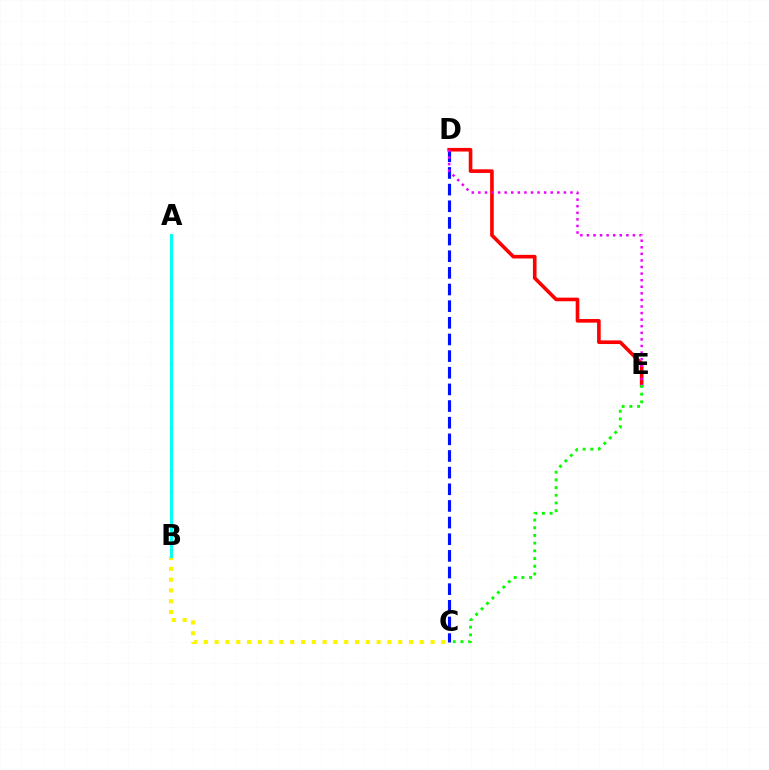{('C', 'D'): [{'color': '#0010ff', 'line_style': 'dashed', 'thickness': 2.26}], ('D', 'E'): [{'color': '#ff0000', 'line_style': 'solid', 'thickness': 2.61}, {'color': '#ee00ff', 'line_style': 'dotted', 'thickness': 1.79}], ('B', 'C'): [{'color': '#fcf500', 'line_style': 'dotted', 'thickness': 2.93}], ('C', 'E'): [{'color': '#08ff00', 'line_style': 'dotted', 'thickness': 2.09}], ('A', 'B'): [{'color': '#00fff6', 'line_style': 'solid', 'thickness': 2.11}]}